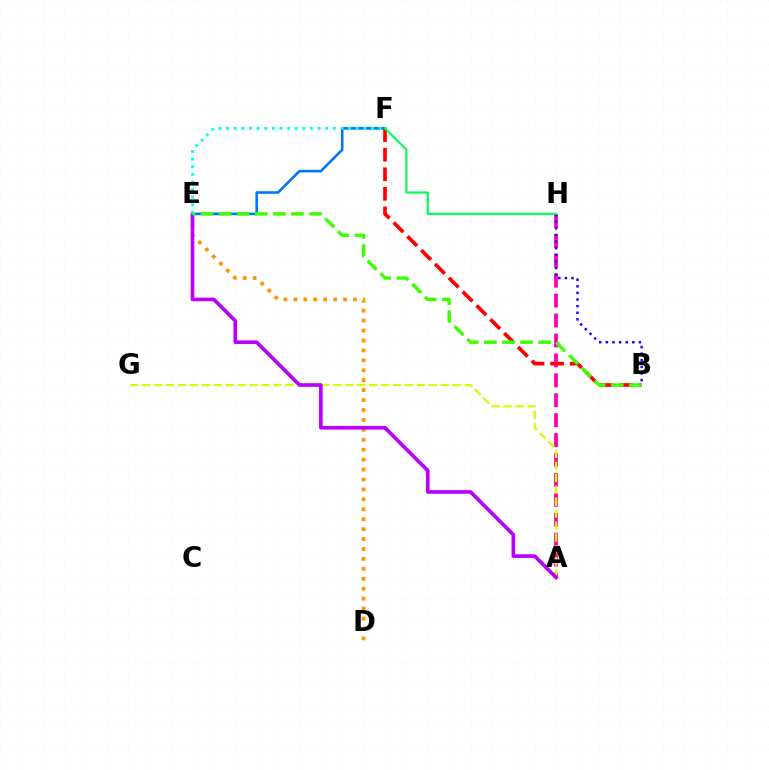{('A', 'H'): [{'color': '#ff00ac', 'line_style': 'dashed', 'thickness': 2.71}], ('B', 'H'): [{'color': '#2500ff', 'line_style': 'dotted', 'thickness': 1.8}], ('D', 'E'): [{'color': '#ff9400', 'line_style': 'dotted', 'thickness': 2.7}], ('E', 'F'): [{'color': '#0074ff', 'line_style': 'solid', 'thickness': 1.87}, {'color': '#00fff6', 'line_style': 'dotted', 'thickness': 2.07}], ('A', 'G'): [{'color': '#d1ff00', 'line_style': 'dashed', 'thickness': 1.62}], ('A', 'E'): [{'color': '#b900ff', 'line_style': 'solid', 'thickness': 2.61}], ('B', 'F'): [{'color': '#ff0000', 'line_style': 'dashed', 'thickness': 2.66}], ('B', 'E'): [{'color': '#3dff00', 'line_style': 'dashed', 'thickness': 2.46}], ('F', 'H'): [{'color': '#00ff5c', 'line_style': 'solid', 'thickness': 1.55}]}